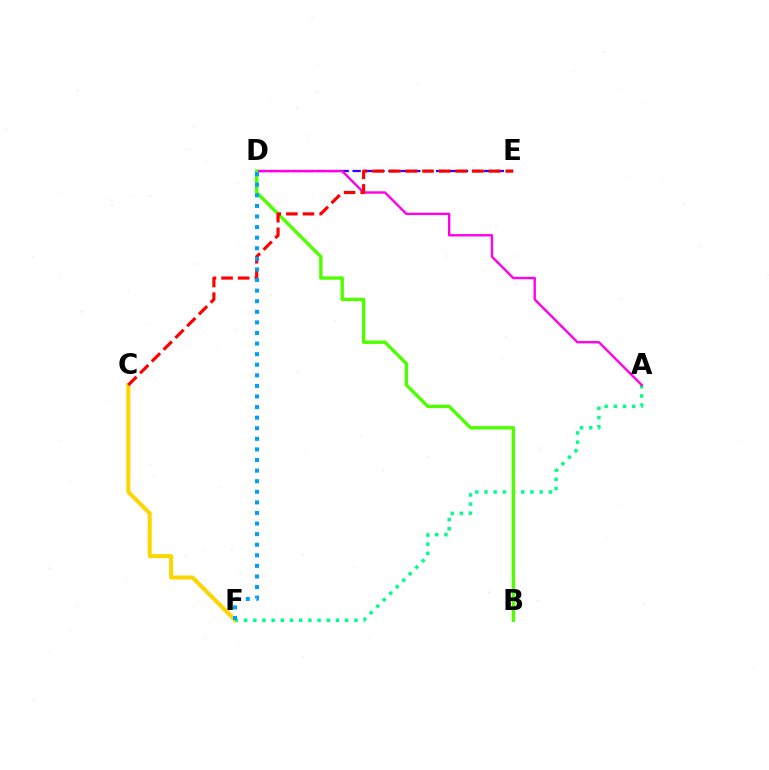{('D', 'E'): [{'color': '#3700ff', 'line_style': 'dashed', 'thickness': 1.62}], ('C', 'F'): [{'color': '#ffd500', 'line_style': 'solid', 'thickness': 2.91}], ('A', 'F'): [{'color': '#00ff86', 'line_style': 'dotted', 'thickness': 2.5}], ('A', 'D'): [{'color': '#ff00ed', 'line_style': 'solid', 'thickness': 1.72}], ('B', 'D'): [{'color': '#4fff00', 'line_style': 'solid', 'thickness': 2.43}], ('C', 'E'): [{'color': '#ff0000', 'line_style': 'dashed', 'thickness': 2.26}], ('D', 'F'): [{'color': '#009eff', 'line_style': 'dotted', 'thickness': 2.88}]}